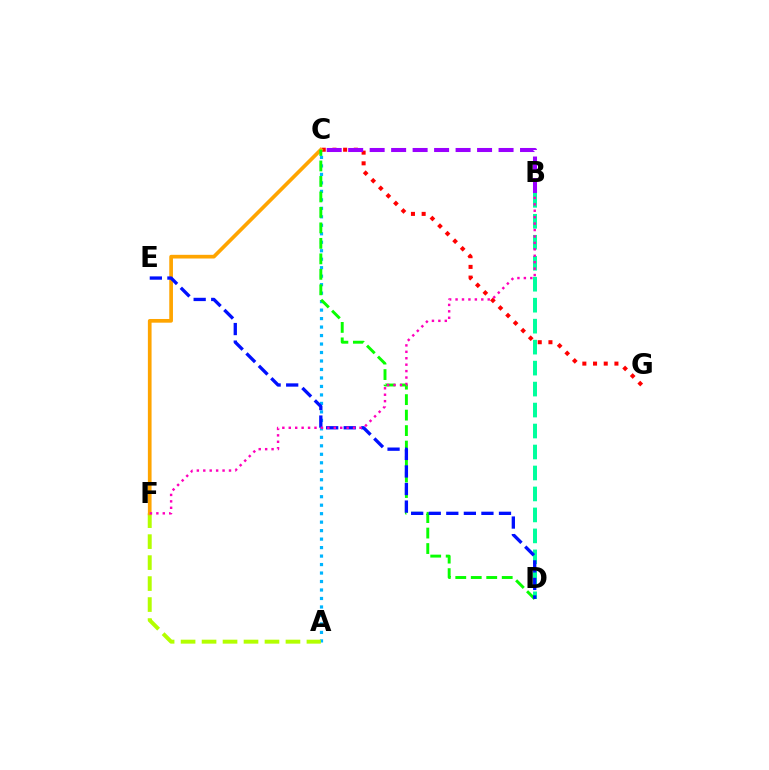{('A', 'C'): [{'color': '#00b5ff', 'line_style': 'dotted', 'thickness': 2.3}], ('A', 'F'): [{'color': '#b3ff00', 'line_style': 'dashed', 'thickness': 2.85}], ('C', 'G'): [{'color': '#ff0000', 'line_style': 'dotted', 'thickness': 2.91}], ('B', 'D'): [{'color': '#00ff9d', 'line_style': 'dashed', 'thickness': 2.85}], ('C', 'F'): [{'color': '#ffa500', 'line_style': 'solid', 'thickness': 2.66}], ('C', 'D'): [{'color': '#08ff00', 'line_style': 'dashed', 'thickness': 2.1}], ('D', 'E'): [{'color': '#0010ff', 'line_style': 'dashed', 'thickness': 2.39}], ('B', 'F'): [{'color': '#ff00bd', 'line_style': 'dotted', 'thickness': 1.75}], ('B', 'C'): [{'color': '#9b00ff', 'line_style': 'dashed', 'thickness': 2.92}]}